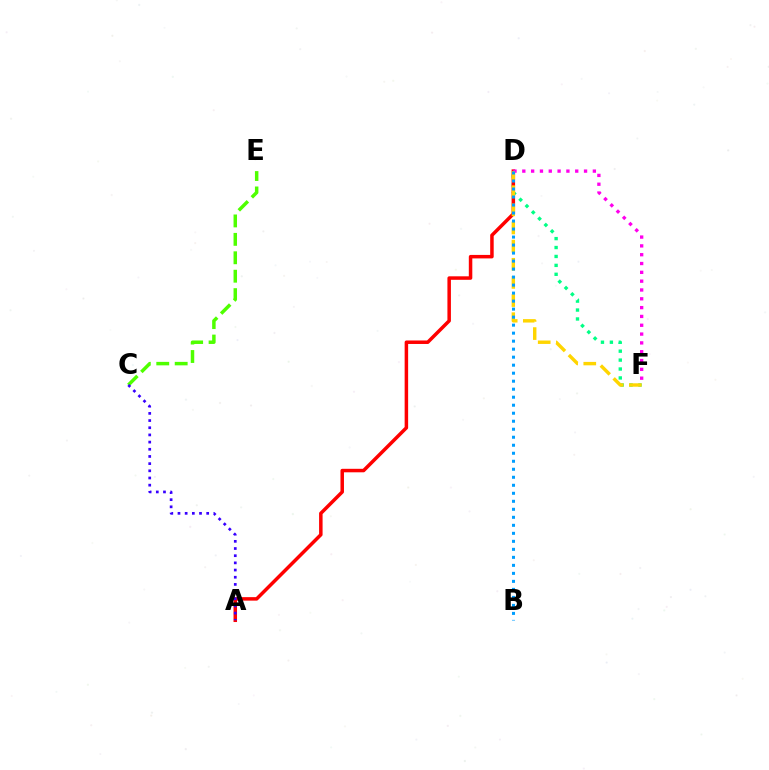{('D', 'F'): [{'color': '#00ff86', 'line_style': 'dotted', 'thickness': 2.42}, {'color': '#ff00ed', 'line_style': 'dotted', 'thickness': 2.4}, {'color': '#ffd500', 'line_style': 'dashed', 'thickness': 2.46}], ('A', 'D'): [{'color': '#ff0000', 'line_style': 'solid', 'thickness': 2.52}], ('C', 'E'): [{'color': '#4fff00', 'line_style': 'dashed', 'thickness': 2.5}], ('A', 'C'): [{'color': '#3700ff', 'line_style': 'dotted', 'thickness': 1.95}], ('B', 'D'): [{'color': '#009eff', 'line_style': 'dotted', 'thickness': 2.18}]}